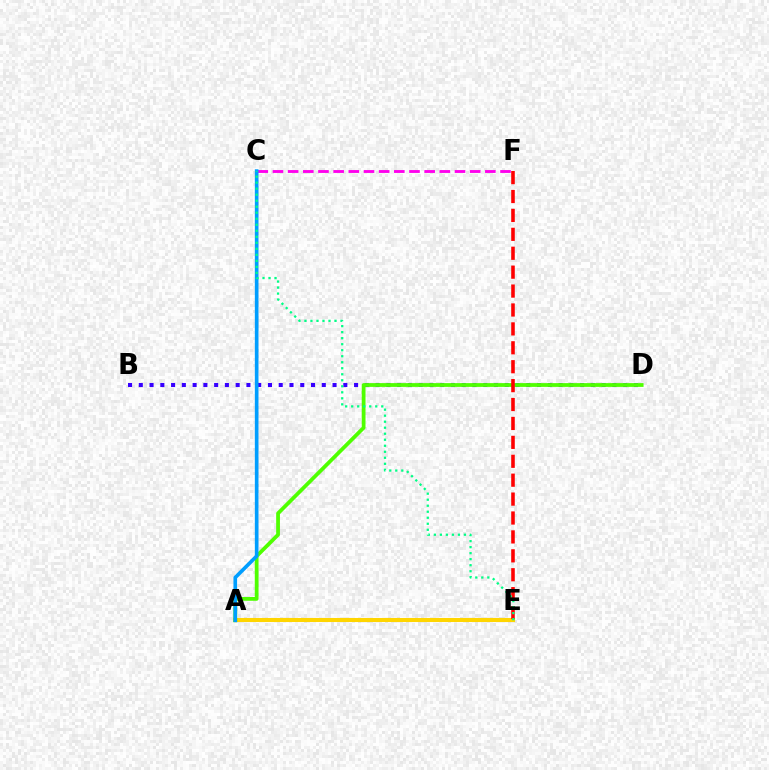{('B', 'D'): [{'color': '#3700ff', 'line_style': 'dotted', 'thickness': 2.92}], ('C', 'F'): [{'color': '#ff00ed', 'line_style': 'dashed', 'thickness': 2.06}], ('A', 'E'): [{'color': '#ffd500', 'line_style': 'solid', 'thickness': 2.93}], ('A', 'D'): [{'color': '#4fff00', 'line_style': 'solid', 'thickness': 2.72}], ('E', 'F'): [{'color': '#ff0000', 'line_style': 'dashed', 'thickness': 2.57}], ('A', 'C'): [{'color': '#009eff', 'line_style': 'solid', 'thickness': 2.63}], ('C', 'E'): [{'color': '#00ff86', 'line_style': 'dotted', 'thickness': 1.63}]}